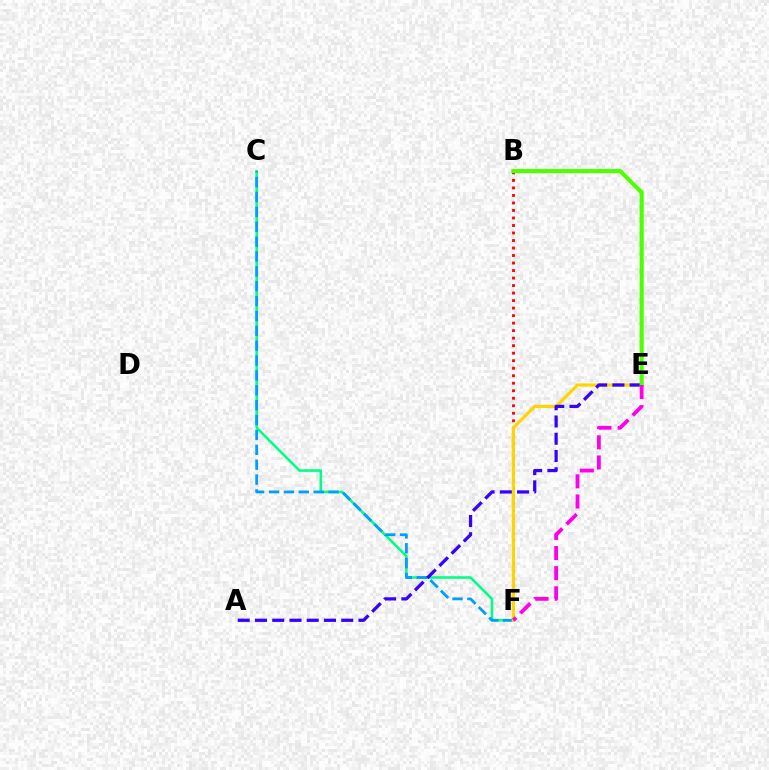{('B', 'F'): [{'color': '#ff0000', 'line_style': 'dotted', 'thickness': 2.04}], ('C', 'F'): [{'color': '#00ff86', 'line_style': 'solid', 'thickness': 1.85}, {'color': '#009eff', 'line_style': 'dashed', 'thickness': 2.02}], ('E', 'F'): [{'color': '#ffd500', 'line_style': 'solid', 'thickness': 2.29}, {'color': '#ff00ed', 'line_style': 'dashed', 'thickness': 2.74}], ('A', 'E'): [{'color': '#3700ff', 'line_style': 'dashed', 'thickness': 2.34}], ('B', 'E'): [{'color': '#4fff00', 'line_style': 'solid', 'thickness': 2.97}]}